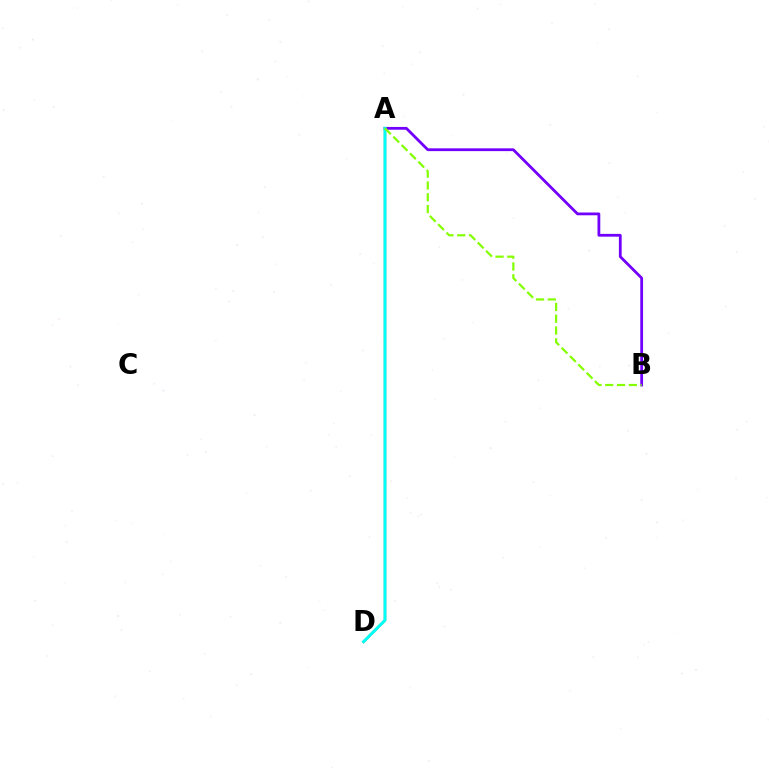{('A', 'B'): [{'color': '#7200ff', 'line_style': 'solid', 'thickness': 2.01}, {'color': '#84ff00', 'line_style': 'dashed', 'thickness': 1.6}], ('A', 'D'): [{'color': '#ff0000', 'line_style': 'solid', 'thickness': 1.62}, {'color': '#00fff6', 'line_style': 'solid', 'thickness': 2.15}]}